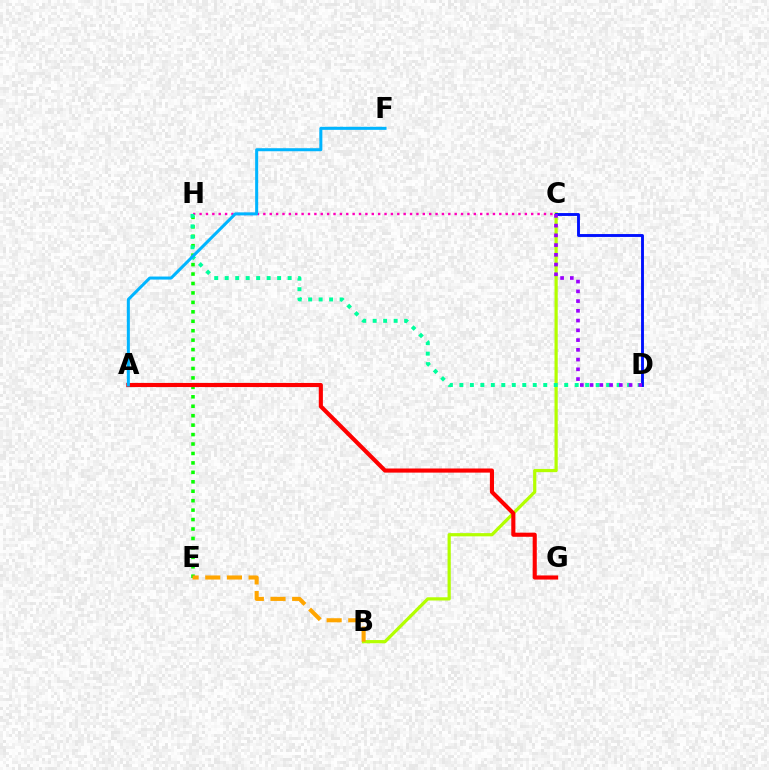{('E', 'H'): [{'color': '#08ff00', 'line_style': 'dotted', 'thickness': 2.57}], ('B', 'C'): [{'color': '#b3ff00', 'line_style': 'solid', 'thickness': 2.31}], ('A', 'G'): [{'color': '#ff0000', 'line_style': 'solid', 'thickness': 2.96}], ('C', 'H'): [{'color': '#ff00bd', 'line_style': 'dotted', 'thickness': 1.73}], ('D', 'H'): [{'color': '#00ff9d', 'line_style': 'dotted', 'thickness': 2.85}], ('C', 'D'): [{'color': '#0010ff', 'line_style': 'solid', 'thickness': 2.07}, {'color': '#9b00ff', 'line_style': 'dotted', 'thickness': 2.65}], ('A', 'F'): [{'color': '#00b5ff', 'line_style': 'solid', 'thickness': 2.18}], ('B', 'E'): [{'color': '#ffa500', 'line_style': 'dashed', 'thickness': 2.94}]}